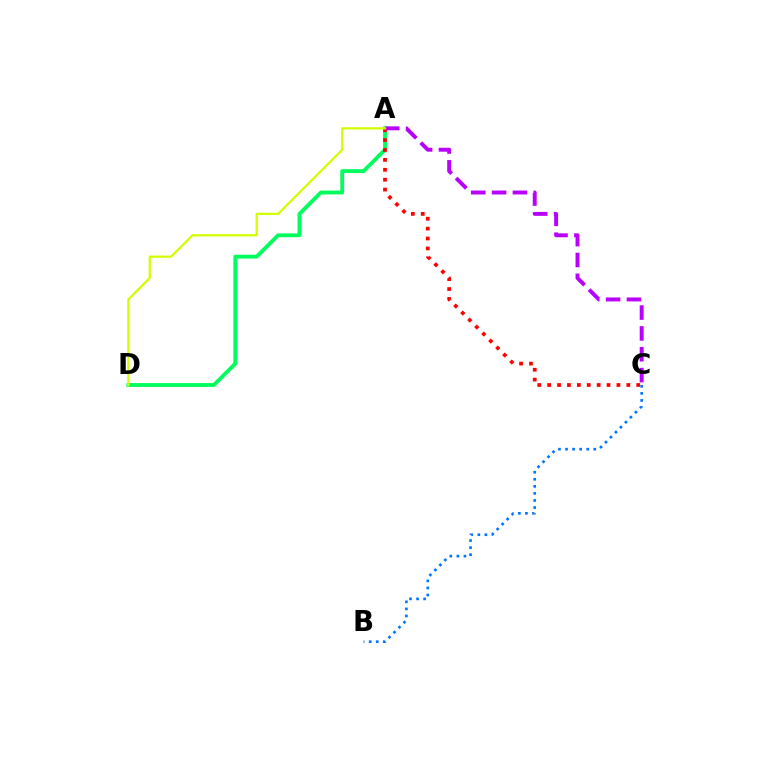{('A', 'D'): [{'color': '#00ff5c', 'line_style': 'solid', 'thickness': 2.76}, {'color': '#d1ff00', 'line_style': 'solid', 'thickness': 1.62}], ('A', 'C'): [{'color': '#ff0000', 'line_style': 'dotted', 'thickness': 2.69}, {'color': '#b900ff', 'line_style': 'dashed', 'thickness': 2.83}], ('B', 'C'): [{'color': '#0074ff', 'line_style': 'dotted', 'thickness': 1.92}]}